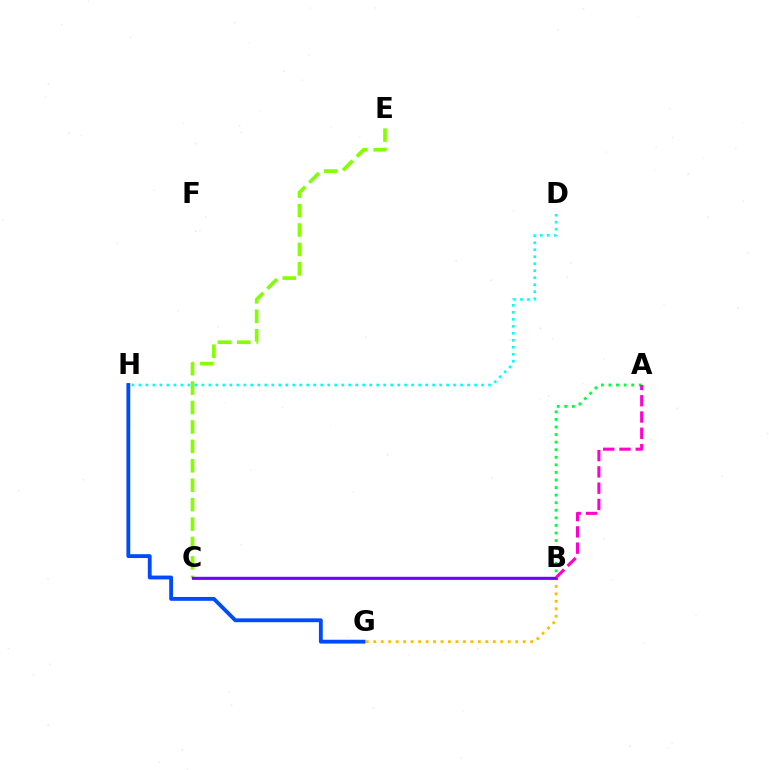{('A', 'B'): [{'color': '#00ff39', 'line_style': 'dotted', 'thickness': 2.06}, {'color': '#ff00cf', 'line_style': 'dashed', 'thickness': 2.21}], ('B', 'G'): [{'color': '#ffbd00', 'line_style': 'dotted', 'thickness': 2.03}], ('B', 'C'): [{'color': '#ff0000', 'line_style': 'solid', 'thickness': 2.05}, {'color': '#7200ff', 'line_style': 'solid', 'thickness': 1.73}], ('C', 'E'): [{'color': '#84ff00', 'line_style': 'dashed', 'thickness': 2.64}], ('D', 'H'): [{'color': '#00fff6', 'line_style': 'dotted', 'thickness': 1.9}], ('G', 'H'): [{'color': '#004bff', 'line_style': 'solid', 'thickness': 2.76}]}